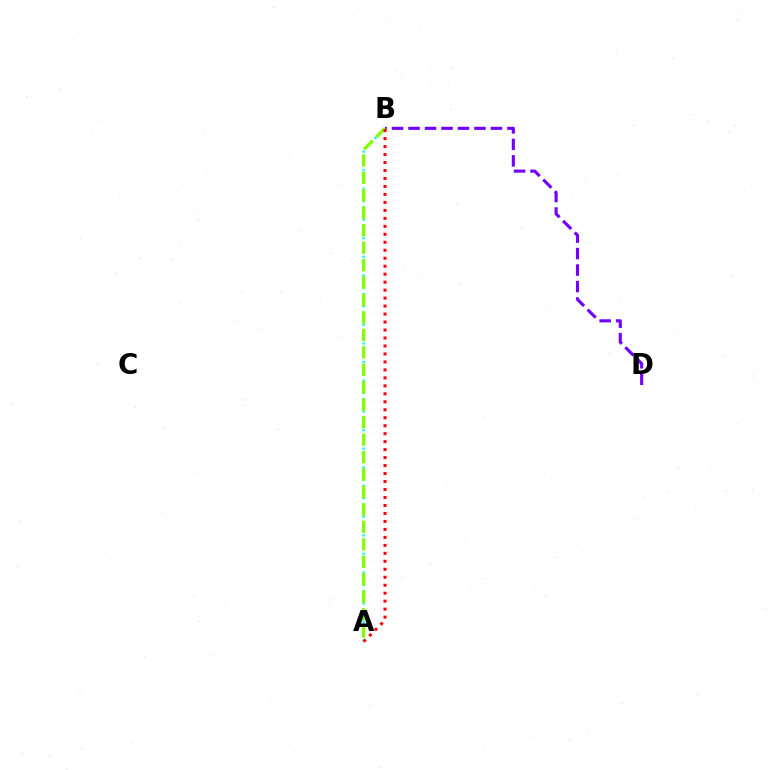{('B', 'D'): [{'color': '#7200ff', 'line_style': 'dashed', 'thickness': 2.24}], ('A', 'B'): [{'color': '#00fff6', 'line_style': 'dotted', 'thickness': 1.68}, {'color': '#84ff00', 'line_style': 'dashed', 'thickness': 2.37}, {'color': '#ff0000', 'line_style': 'dotted', 'thickness': 2.17}]}